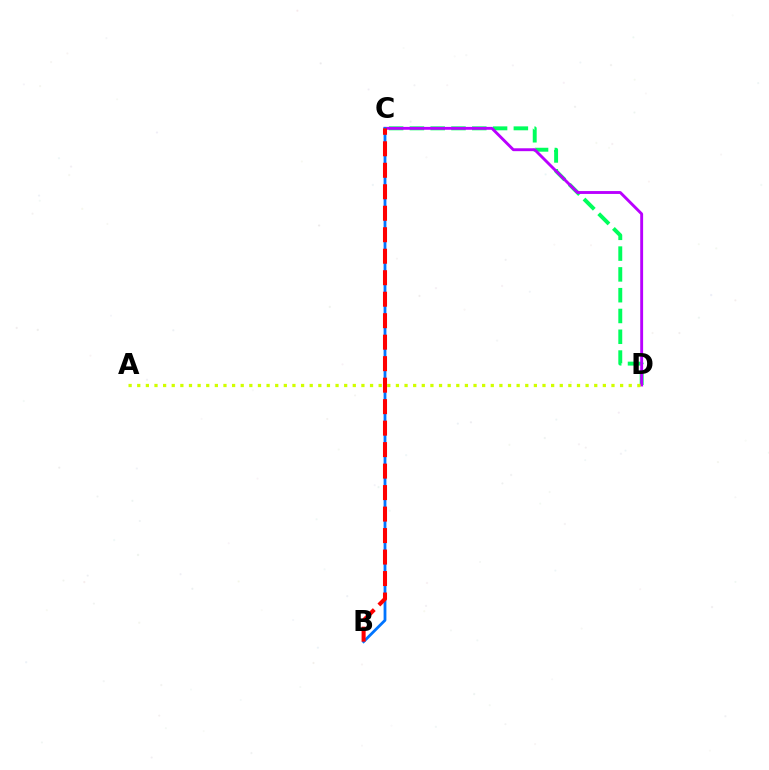{('C', 'D'): [{'color': '#00ff5c', 'line_style': 'dashed', 'thickness': 2.82}, {'color': '#b900ff', 'line_style': 'solid', 'thickness': 2.08}], ('B', 'C'): [{'color': '#0074ff', 'line_style': 'solid', 'thickness': 2.02}, {'color': '#ff0000', 'line_style': 'dashed', 'thickness': 2.92}], ('A', 'D'): [{'color': '#d1ff00', 'line_style': 'dotted', 'thickness': 2.34}]}